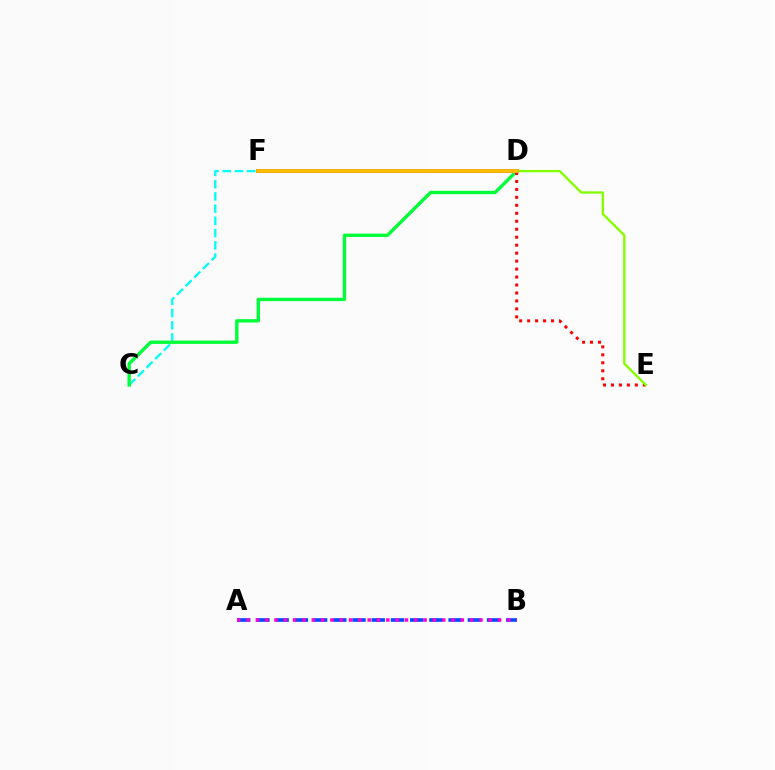{('C', 'F'): [{'color': '#00fff6', 'line_style': 'dashed', 'thickness': 1.66}], ('C', 'D'): [{'color': '#00ff39', 'line_style': 'solid', 'thickness': 2.42}], ('D', 'E'): [{'color': '#ff0000', 'line_style': 'dotted', 'thickness': 2.16}, {'color': '#84ff00', 'line_style': 'solid', 'thickness': 1.69}], ('A', 'B'): [{'color': '#004bff', 'line_style': 'dashed', 'thickness': 2.61}, {'color': '#ff00cf', 'line_style': 'dotted', 'thickness': 2.53}], ('D', 'F'): [{'color': '#7200ff', 'line_style': 'solid', 'thickness': 2.77}, {'color': '#ffbd00', 'line_style': 'solid', 'thickness': 2.73}]}